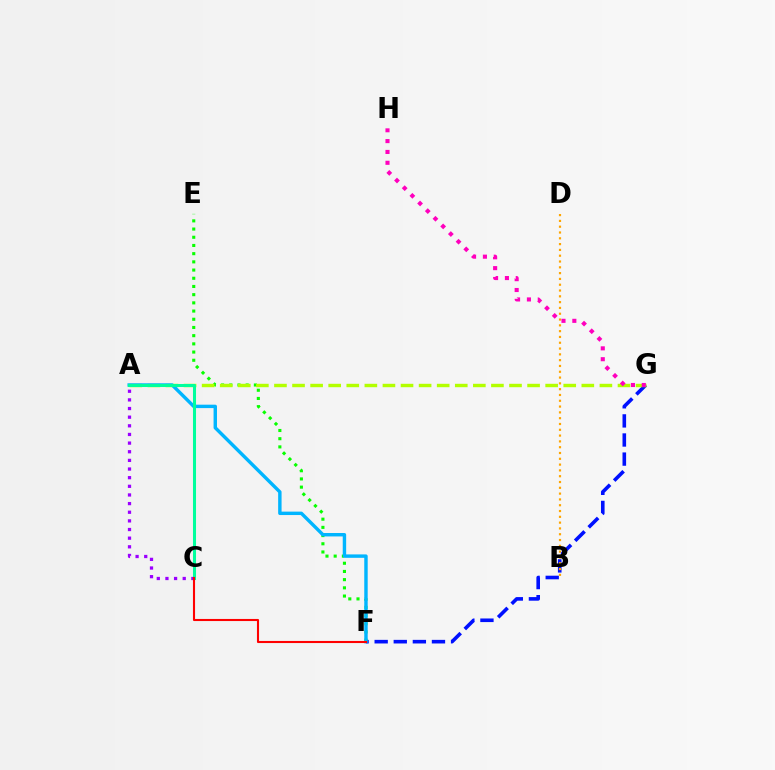{('F', 'G'): [{'color': '#0010ff', 'line_style': 'dashed', 'thickness': 2.59}], ('E', 'F'): [{'color': '#08ff00', 'line_style': 'dotted', 'thickness': 2.23}], ('A', 'G'): [{'color': '#b3ff00', 'line_style': 'dashed', 'thickness': 2.46}], ('B', 'D'): [{'color': '#ffa500', 'line_style': 'dotted', 'thickness': 1.58}], ('A', 'F'): [{'color': '#00b5ff', 'line_style': 'solid', 'thickness': 2.46}], ('A', 'C'): [{'color': '#9b00ff', 'line_style': 'dotted', 'thickness': 2.35}, {'color': '#00ff9d', 'line_style': 'solid', 'thickness': 2.19}], ('G', 'H'): [{'color': '#ff00bd', 'line_style': 'dotted', 'thickness': 2.95}], ('C', 'F'): [{'color': '#ff0000', 'line_style': 'solid', 'thickness': 1.51}]}